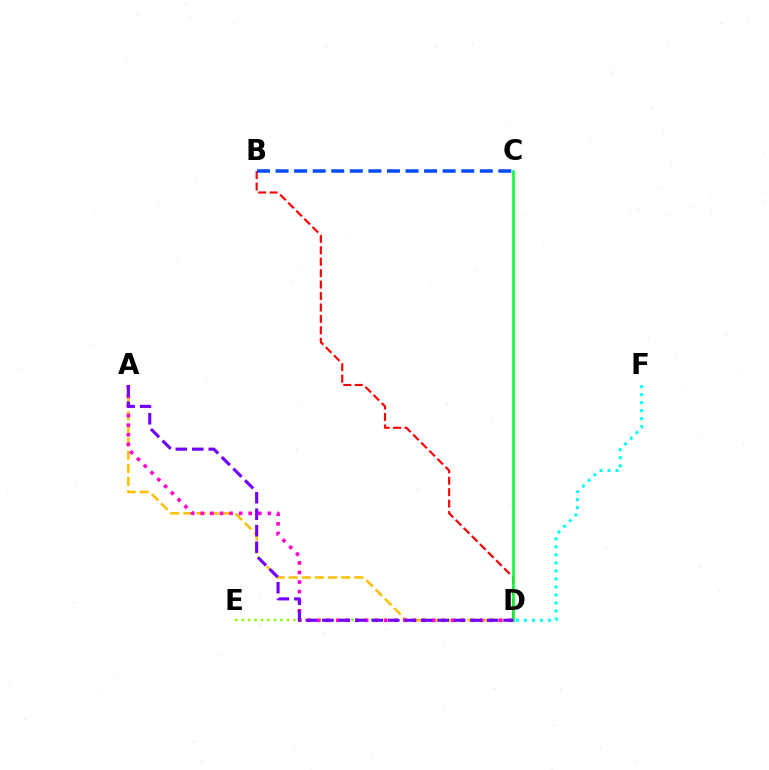{('B', 'D'): [{'color': '#ff0000', 'line_style': 'dashed', 'thickness': 1.55}], ('D', 'F'): [{'color': '#00fff6', 'line_style': 'dotted', 'thickness': 2.18}], ('D', 'E'): [{'color': '#84ff00', 'line_style': 'dotted', 'thickness': 1.76}], ('B', 'C'): [{'color': '#004bff', 'line_style': 'dashed', 'thickness': 2.52}], ('A', 'D'): [{'color': '#ffbd00', 'line_style': 'dashed', 'thickness': 1.78}, {'color': '#ff00cf', 'line_style': 'dotted', 'thickness': 2.6}, {'color': '#7200ff', 'line_style': 'dashed', 'thickness': 2.24}], ('C', 'D'): [{'color': '#00ff39', 'line_style': 'solid', 'thickness': 1.85}]}